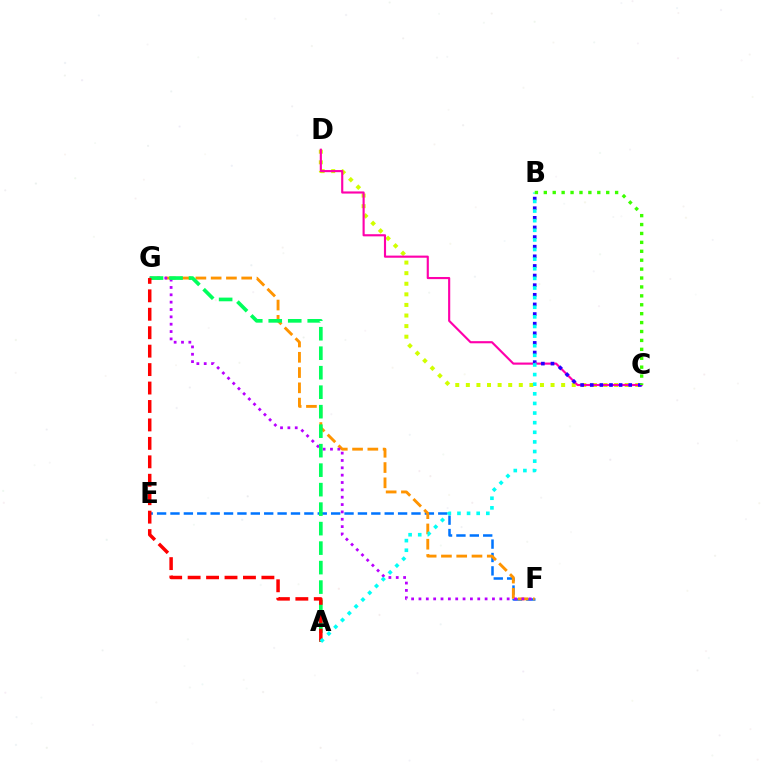{('E', 'F'): [{'color': '#0074ff', 'line_style': 'dashed', 'thickness': 1.82}], ('C', 'D'): [{'color': '#d1ff00', 'line_style': 'dotted', 'thickness': 2.88}, {'color': '#ff00ac', 'line_style': 'solid', 'thickness': 1.54}], ('F', 'G'): [{'color': '#ff9400', 'line_style': 'dashed', 'thickness': 2.07}, {'color': '#b900ff', 'line_style': 'dotted', 'thickness': 2.0}], ('A', 'G'): [{'color': '#00ff5c', 'line_style': 'dashed', 'thickness': 2.65}, {'color': '#ff0000', 'line_style': 'dashed', 'thickness': 2.51}], ('B', 'C'): [{'color': '#2500ff', 'line_style': 'dotted', 'thickness': 2.61}, {'color': '#3dff00', 'line_style': 'dotted', 'thickness': 2.42}], ('A', 'B'): [{'color': '#00fff6', 'line_style': 'dotted', 'thickness': 2.61}]}